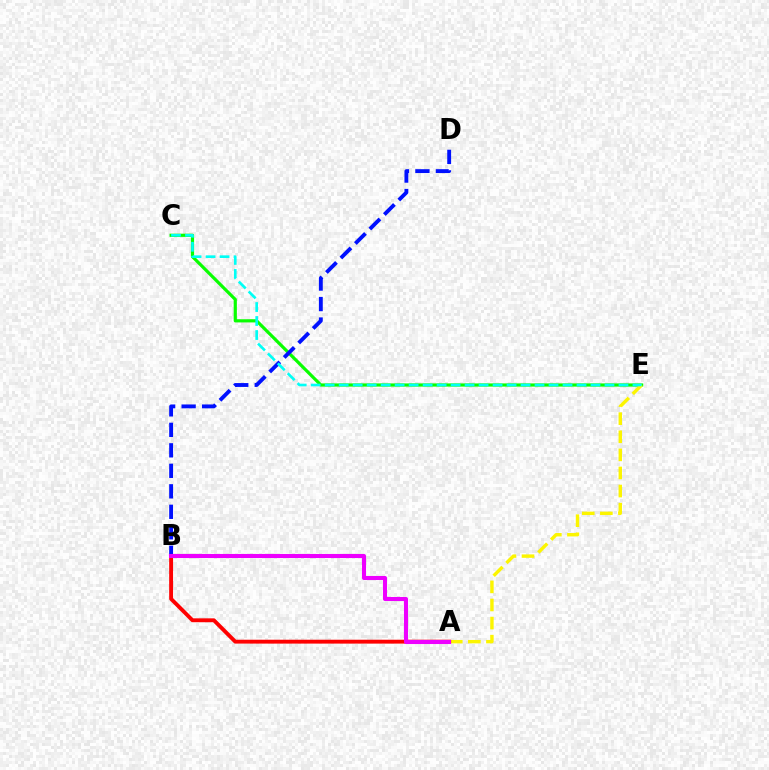{('C', 'E'): [{'color': '#08ff00', 'line_style': 'solid', 'thickness': 2.29}, {'color': '#00fff6', 'line_style': 'dashed', 'thickness': 1.9}], ('A', 'E'): [{'color': '#fcf500', 'line_style': 'dashed', 'thickness': 2.46}], ('A', 'B'): [{'color': '#ff0000', 'line_style': 'solid', 'thickness': 2.79}, {'color': '#ee00ff', 'line_style': 'solid', 'thickness': 2.93}], ('B', 'D'): [{'color': '#0010ff', 'line_style': 'dashed', 'thickness': 2.78}]}